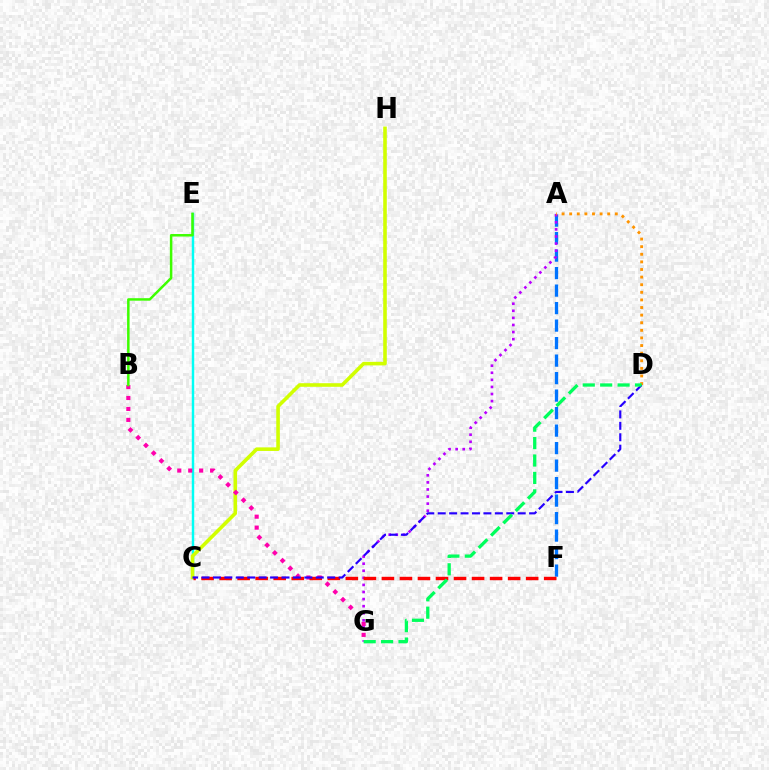{('A', 'F'): [{'color': '#0074ff', 'line_style': 'dashed', 'thickness': 2.38}], ('C', 'E'): [{'color': '#00fff6', 'line_style': 'solid', 'thickness': 1.76}], ('C', 'H'): [{'color': '#d1ff00', 'line_style': 'solid', 'thickness': 2.58}], ('A', 'G'): [{'color': '#b900ff', 'line_style': 'dotted', 'thickness': 1.92}], ('B', 'G'): [{'color': '#ff00ac', 'line_style': 'dotted', 'thickness': 2.97}], ('A', 'D'): [{'color': '#ff9400', 'line_style': 'dotted', 'thickness': 2.07}], ('C', 'F'): [{'color': '#ff0000', 'line_style': 'dashed', 'thickness': 2.45}], ('B', 'E'): [{'color': '#3dff00', 'line_style': 'solid', 'thickness': 1.8}], ('C', 'D'): [{'color': '#2500ff', 'line_style': 'dashed', 'thickness': 1.55}], ('D', 'G'): [{'color': '#00ff5c', 'line_style': 'dashed', 'thickness': 2.37}]}